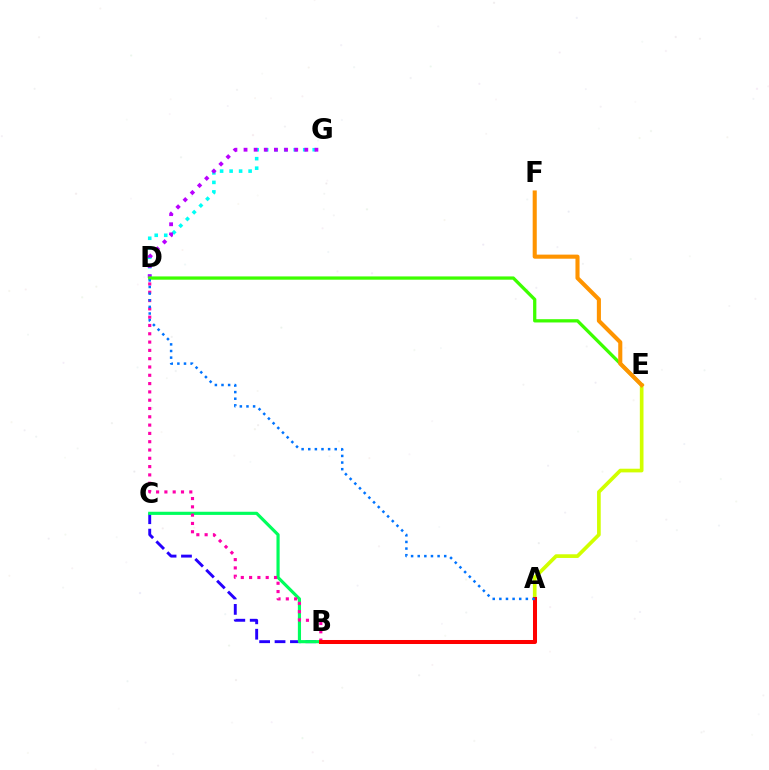{('D', 'G'): [{'color': '#00fff6', 'line_style': 'dotted', 'thickness': 2.58}, {'color': '#b900ff', 'line_style': 'dotted', 'thickness': 2.75}], ('A', 'E'): [{'color': '#d1ff00', 'line_style': 'solid', 'thickness': 2.65}], ('B', 'C'): [{'color': '#2500ff', 'line_style': 'dashed', 'thickness': 2.09}, {'color': '#00ff5c', 'line_style': 'solid', 'thickness': 2.27}], ('B', 'D'): [{'color': '#ff00ac', 'line_style': 'dotted', 'thickness': 2.26}], ('A', 'B'): [{'color': '#ff0000', 'line_style': 'solid', 'thickness': 2.89}], ('D', 'E'): [{'color': '#3dff00', 'line_style': 'solid', 'thickness': 2.36}], ('A', 'D'): [{'color': '#0074ff', 'line_style': 'dotted', 'thickness': 1.8}], ('E', 'F'): [{'color': '#ff9400', 'line_style': 'solid', 'thickness': 2.94}]}